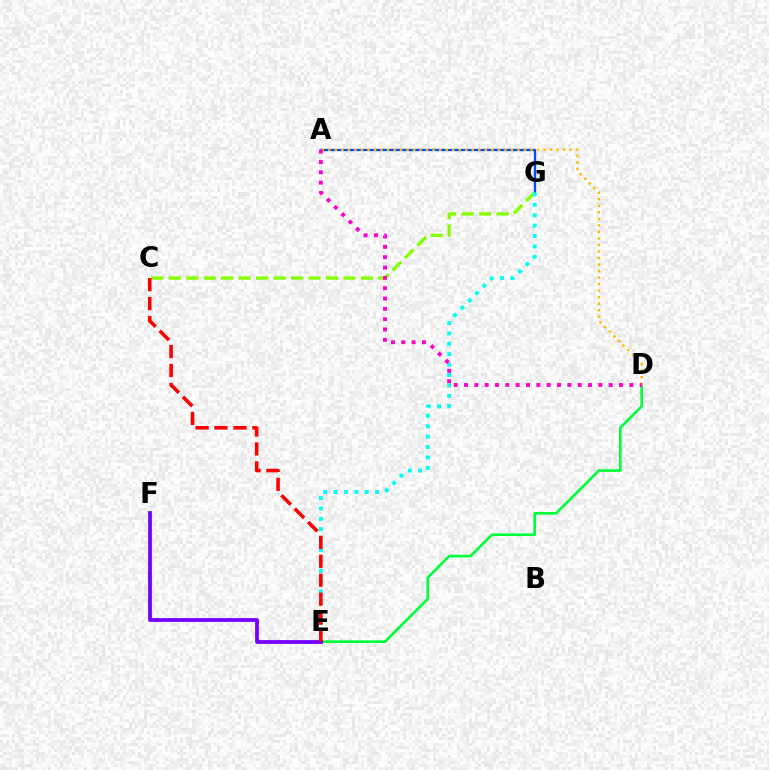{('A', 'G'): [{'color': '#004bff', 'line_style': 'solid', 'thickness': 1.64}], ('D', 'E'): [{'color': '#00ff39', 'line_style': 'solid', 'thickness': 1.9}], ('C', 'G'): [{'color': '#84ff00', 'line_style': 'dashed', 'thickness': 2.37}], ('E', 'G'): [{'color': '#00fff6', 'line_style': 'dotted', 'thickness': 2.82}], ('A', 'D'): [{'color': '#ffbd00', 'line_style': 'dotted', 'thickness': 1.77}, {'color': '#ff00cf', 'line_style': 'dotted', 'thickness': 2.81}], ('E', 'F'): [{'color': '#7200ff', 'line_style': 'solid', 'thickness': 2.72}], ('C', 'E'): [{'color': '#ff0000', 'line_style': 'dashed', 'thickness': 2.57}]}